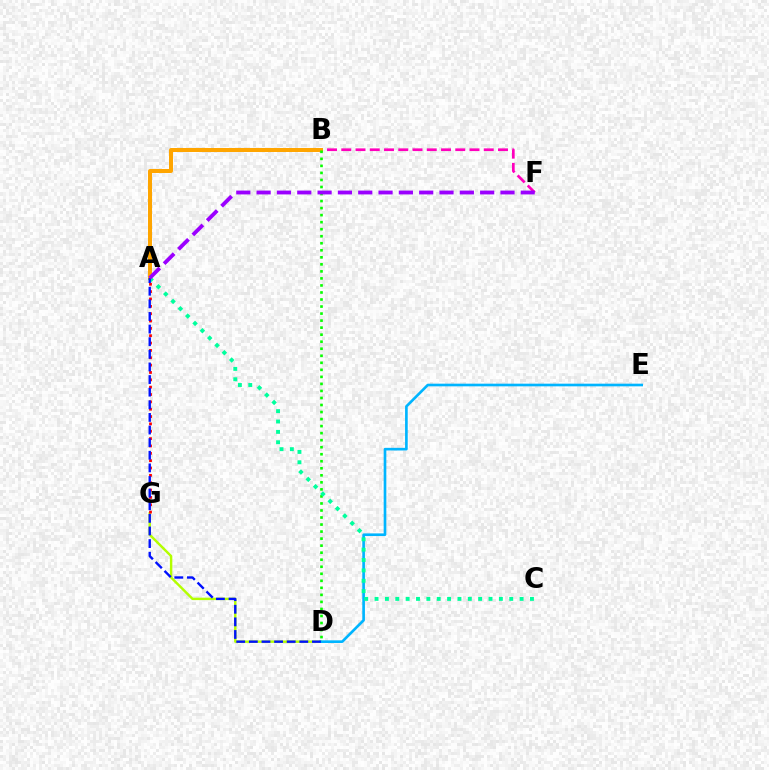{('B', 'F'): [{'color': '#ff00bd', 'line_style': 'dashed', 'thickness': 1.94}], ('A', 'B'): [{'color': '#ffa500', 'line_style': 'solid', 'thickness': 2.88}], ('D', 'G'): [{'color': '#b3ff00', 'line_style': 'solid', 'thickness': 1.75}], ('D', 'E'): [{'color': '#00b5ff', 'line_style': 'solid', 'thickness': 1.91}], ('A', 'G'): [{'color': '#ff0000', 'line_style': 'dotted', 'thickness': 2.0}], ('B', 'D'): [{'color': '#08ff00', 'line_style': 'dotted', 'thickness': 1.91}], ('A', 'C'): [{'color': '#00ff9d', 'line_style': 'dotted', 'thickness': 2.81}], ('A', 'D'): [{'color': '#0010ff', 'line_style': 'dashed', 'thickness': 1.71}], ('A', 'F'): [{'color': '#9b00ff', 'line_style': 'dashed', 'thickness': 2.76}]}